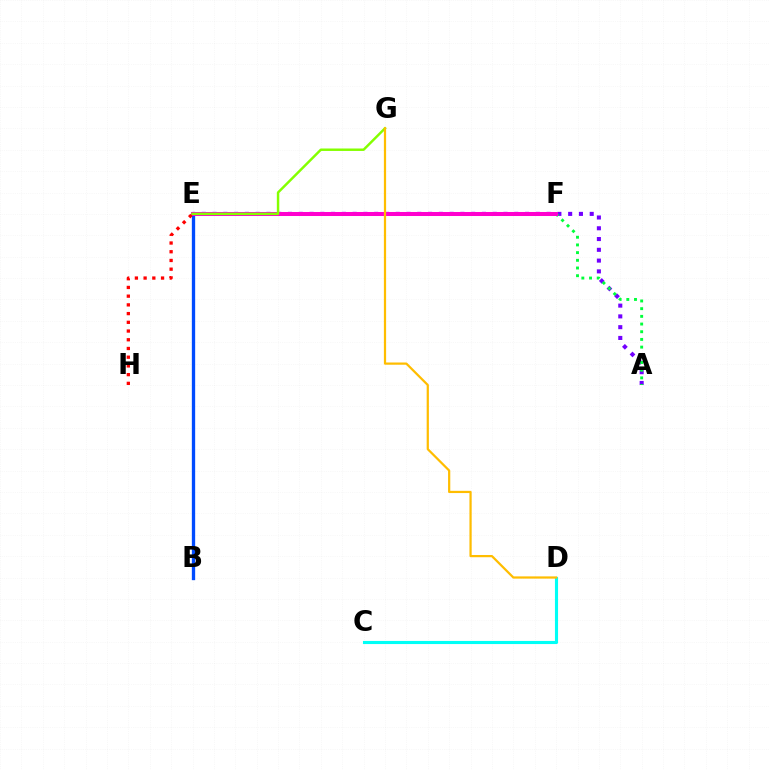{('B', 'E'): [{'color': '#004bff', 'line_style': 'solid', 'thickness': 2.39}], ('C', 'D'): [{'color': '#00fff6', 'line_style': 'solid', 'thickness': 2.24}], ('A', 'E'): [{'color': '#7200ff', 'line_style': 'dotted', 'thickness': 2.93}], ('A', 'F'): [{'color': '#00ff39', 'line_style': 'dotted', 'thickness': 2.09}], ('E', 'F'): [{'color': '#ff00cf', 'line_style': 'solid', 'thickness': 2.89}], ('E', 'G'): [{'color': '#84ff00', 'line_style': 'solid', 'thickness': 1.77}], ('E', 'H'): [{'color': '#ff0000', 'line_style': 'dotted', 'thickness': 2.37}], ('D', 'G'): [{'color': '#ffbd00', 'line_style': 'solid', 'thickness': 1.6}]}